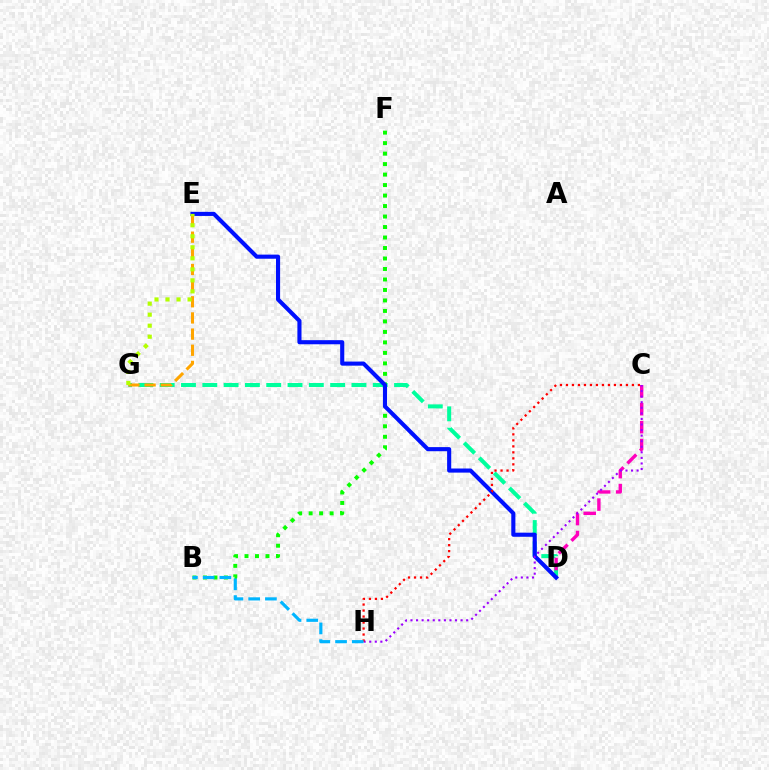{('D', 'G'): [{'color': '#00ff9d', 'line_style': 'dashed', 'thickness': 2.89}], ('B', 'F'): [{'color': '#08ff00', 'line_style': 'dotted', 'thickness': 2.85}], ('E', 'G'): [{'color': '#ffa500', 'line_style': 'dashed', 'thickness': 2.19}, {'color': '#b3ff00', 'line_style': 'dotted', 'thickness': 2.99}], ('C', 'D'): [{'color': '#ff00bd', 'line_style': 'dashed', 'thickness': 2.44}], ('D', 'E'): [{'color': '#0010ff', 'line_style': 'solid', 'thickness': 2.96}], ('C', 'H'): [{'color': '#9b00ff', 'line_style': 'dotted', 'thickness': 1.51}, {'color': '#ff0000', 'line_style': 'dotted', 'thickness': 1.63}], ('B', 'H'): [{'color': '#00b5ff', 'line_style': 'dashed', 'thickness': 2.27}]}